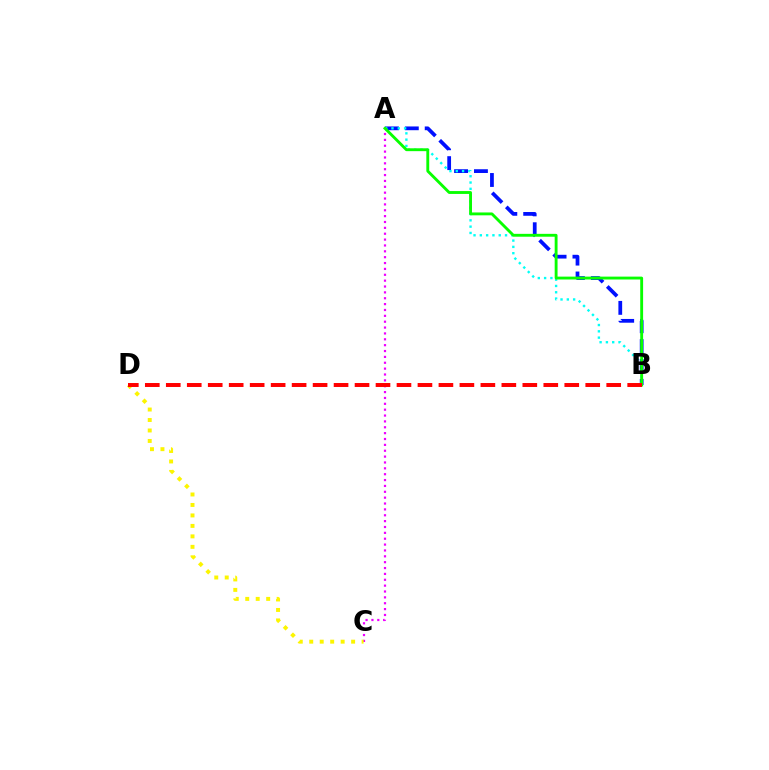{('A', 'B'): [{'color': '#0010ff', 'line_style': 'dashed', 'thickness': 2.7}, {'color': '#00fff6', 'line_style': 'dotted', 'thickness': 1.71}, {'color': '#08ff00', 'line_style': 'solid', 'thickness': 2.06}], ('A', 'C'): [{'color': '#ee00ff', 'line_style': 'dotted', 'thickness': 1.59}], ('C', 'D'): [{'color': '#fcf500', 'line_style': 'dotted', 'thickness': 2.85}], ('B', 'D'): [{'color': '#ff0000', 'line_style': 'dashed', 'thickness': 2.85}]}